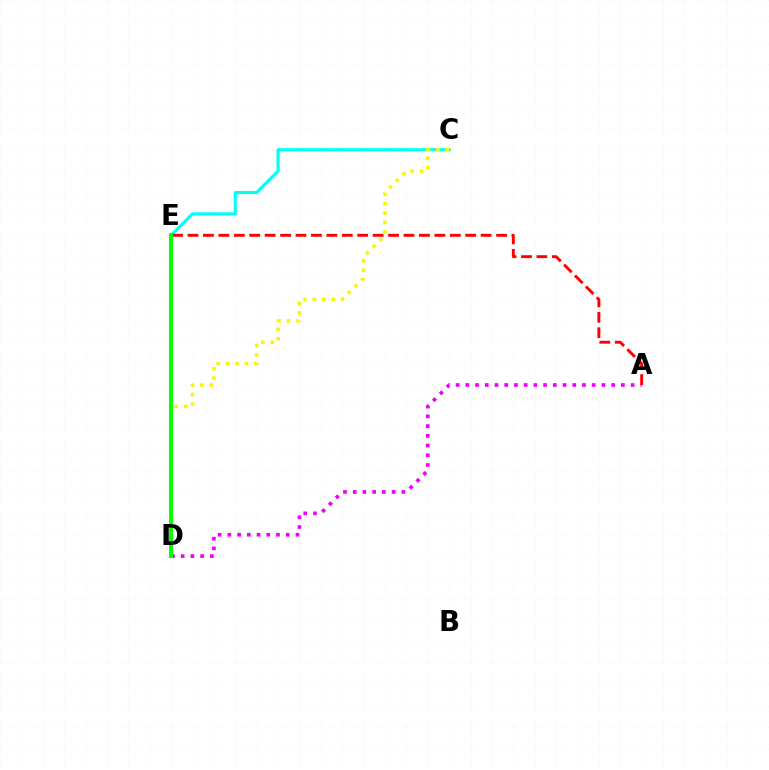{('A', 'D'): [{'color': '#ee00ff', 'line_style': 'dotted', 'thickness': 2.64}], ('C', 'E'): [{'color': '#00fff6', 'line_style': 'solid', 'thickness': 2.26}], ('C', 'D'): [{'color': '#fcf500', 'line_style': 'dotted', 'thickness': 2.56}], ('D', 'E'): [{'color': '#0010ff', 'line_style': 'dotted', 'thickness': 1.56}, {'color': '#08ff00', 'line_style': 'solid', 'thickness': 2.91}], ('A', 'E'): [{'color': '#ff0000', 'line_style': 'dashed', 'thickness': 2.1}]}